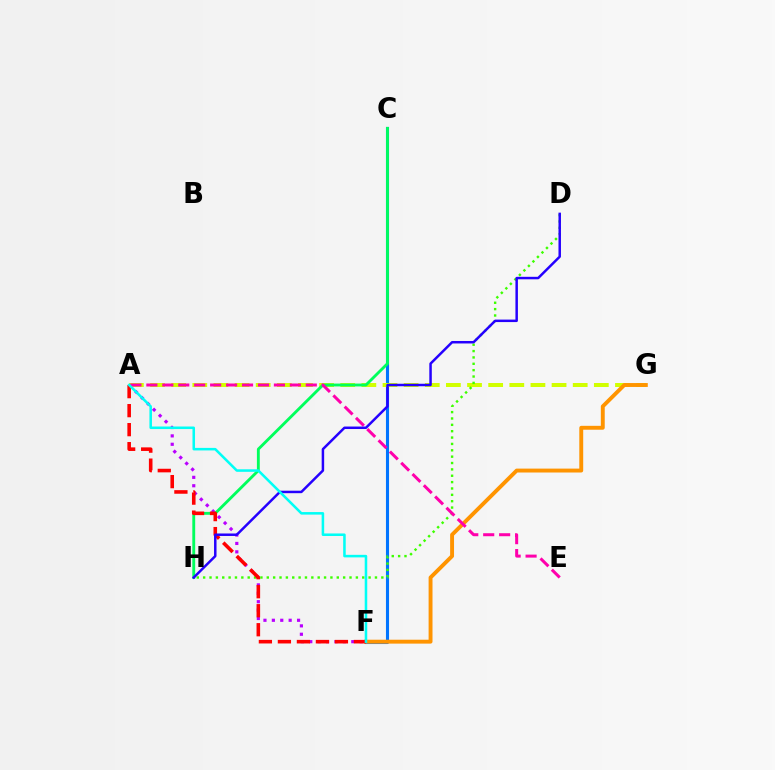{('C', 'F'): [{'color': '#0074ff', 'line_style': 'solid', 'thickness': 2.22}], ('A', 'G'): [{'color': '#d1ff00', 'line_style': 'dashed', 'thickness': 2.87}], ('D', 'H'): [{'color': '#3dff00', 'line_style': 'dotted', 'thickness': 1.73}, {'color': '#2500ff', 'line_style': 'solid', 'thickness': 1.79}], ('A', 'F'): [{'color': '#b900ff', 'line_style': 'dotted', 'thickness': 2.28}, {'color': '#ff0000', 'line_style': 'dashed', 'thickness': 2.58}, {'color': '#00fff6', 'line_style': 'solid', 'thickness': 1.83}], ('C', 'H'): [{'color': '#00ff5c', 'line_style': 'solid', 'thickness': 2.06}], ('F', 'G'): [{'color': '#ff9400', 'line_style': 'solid', 'thickness': 2.81}], ('A', 'E'): [{'color': '#ff00ac', 'line_style': 'dashed', 'thickness': 2.17}]}